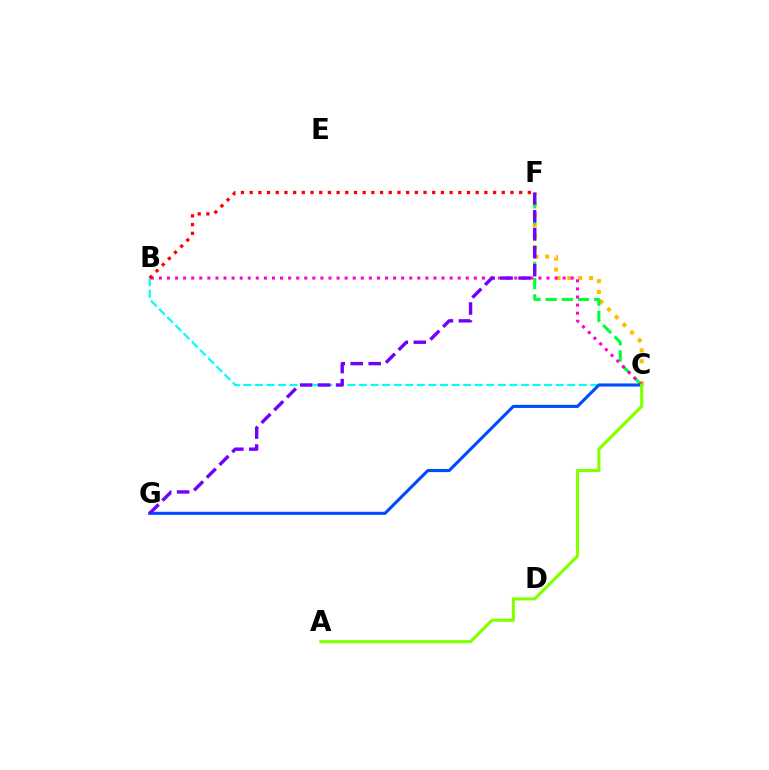{('C', 'F'): [{'color': '#ffbd00', 'line_style': 'dotted', 'thickness': 2.95}, {'color': '#00ff39', 'line_style': 'dashed', 'thickness': 2.19}], ('B', 'C'): [{'color': '#00fff6', 'line_style': 'dashed', 'thickness': 1.57}, {'color': '#ff00cf', 'line_style': 'dotted', 'thickness': 2.19}], ('C', 'G'): [{'color': '#004bff', 'line_style': 'solid', 'thickness': 2.22}], ('F', 'G'): [{'color': '#7200ff', 'line_style': 'dashed', 'thickness': 2.44}], ('B', 'F'): [{'color': '#ff0000', 'line_style': 'dotted', 'thickness': 2.36}], ('A', 'C'): [{'color': '#84ff00', 'line_style': 'solid', 'thickness': 2.23}]}